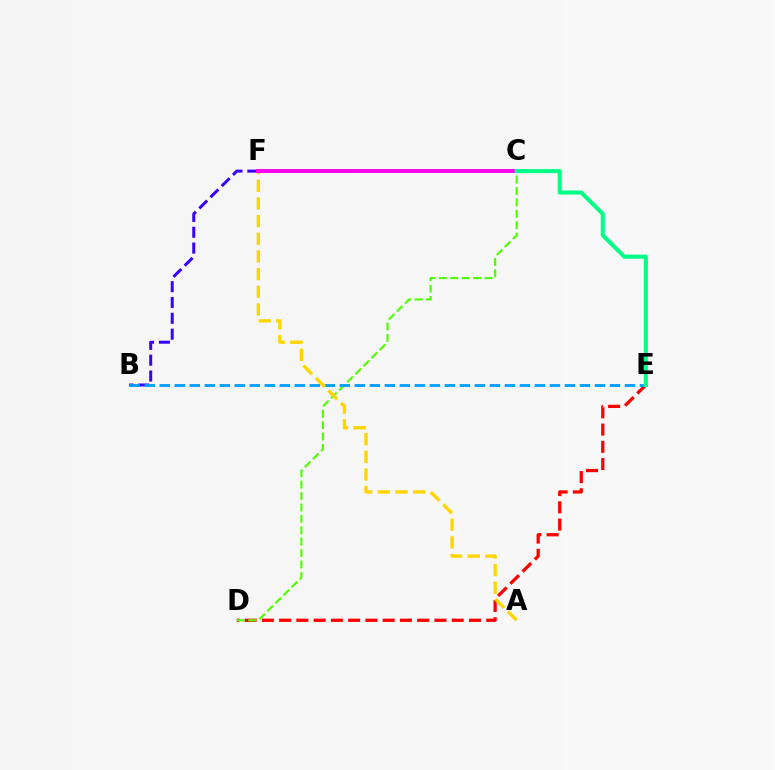{('D', 'E'): [{'color': '#ff0000', 'line_style': 'dashed', 'thickness': 2.34}], ('C', 'D'): [{'color': '#4fff00', 'line_style': 'dashed', 'thickness': 1.55}], ('B', 'F'): [{'color': '#3700ff', 'line_style': 'dashed', 'thickness': 2.15}], ('B', 'E'): [{'color': '#009eff', 'line_style': 'dashed', 'thickness': 2.04}], ('A', 'F'): [{'color': '#ffd500', 'line_style': 'dashed', 'thickness': 2.4}], ('C', 'F'): [{'color': '#ff00ed', 'line_style': 'solid', 'thickness': 2.84}], ('C', 'E'): [{'color': '#00ff86', 'line_style': 'solid', 'thickness': 2.94}]}